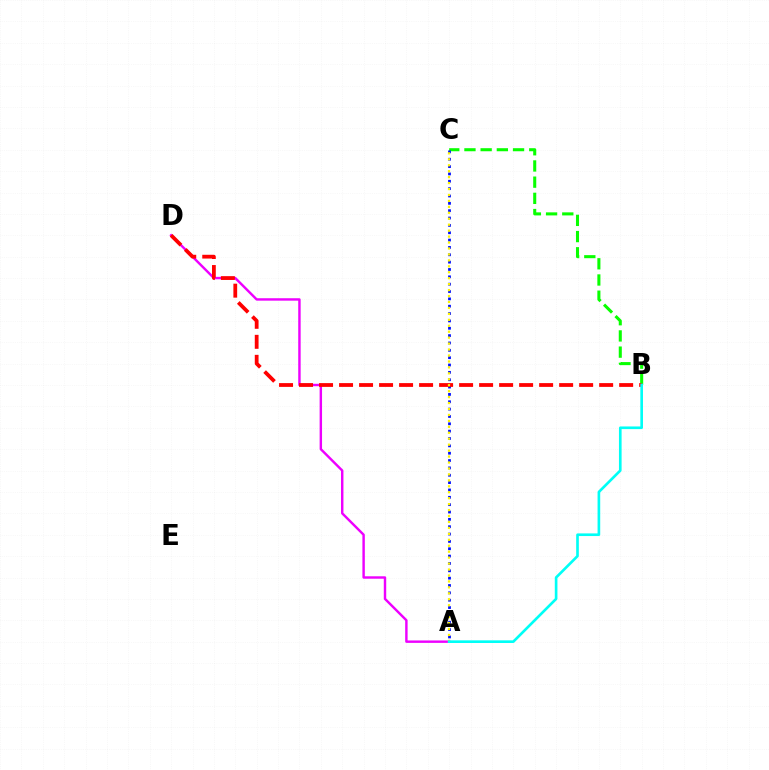{('A', 'D'): [{'color': '#ee00ff', 'line_style': 'solid', 'thickness': 1.75}], ('B', 'C'): [{'color': '#08ff00', 'line_style': 'dashed', 'thickness': 2.2}], ('A', 'C'): [{'color': '#0010ff', 'line_style': 'dotted', 'thickness': 2.0}, {'color': '#fcf500', 'line_style': 'dotted', 'thickness': 1.62}], ('B', 'D'): [{'color': '#ff0000', 'line_style': 'dashed', 'thickness': 2.72}], ('A', 'B'): [{'color': '#00fff6', 'line_style': 'solid', 'thickness': 1.91}]}